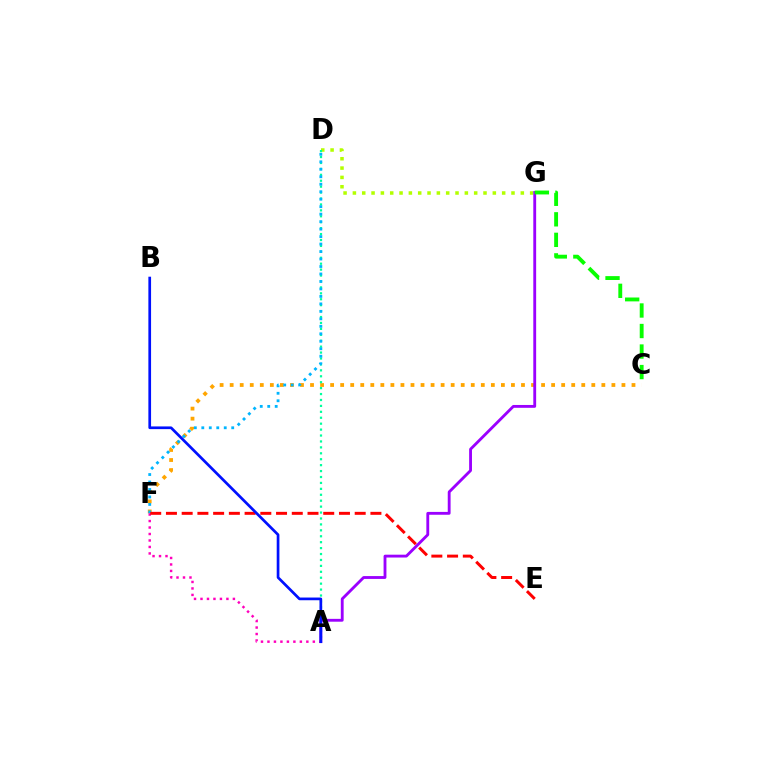{('D', 'G'): [{'color': '#b3ff00', 'line_style': 'dotted', 'thickness': 2.53}], ('C', 'F'): [{'color': '#ffa500', 'line_style': 'dotted', 'thickness': 2.73}], ('A', 'D'): [{'color': '#00ff9d', 'line_style': 'dotted', 'thickness': 1.61}], ('A', 'G'): [{'color': '#9b00ff', 'line_style': 'solid', 'thickness': 2.05}], ('D', 'F'): [{'color': '#00b5ff', 'line_style': 'dotted', 'thickness': 2.03}], ('A', 'F'): [{'color': '#ff00bd', 'line_style': 'dotted', 'thickness': 1.76}], ('E', 'F'): [{'color': '#ff0000', 'line_style': 'dashed', 'thickness': 2.14}], ('C', 'G'): [{'color': '#08ff00', 'line_style': 'dashed', 'thickness': 2.79}], ('A', 'B'): [{'color': '#0010ff', 'line_style': 'solid', 'thickness': 1.94}]}